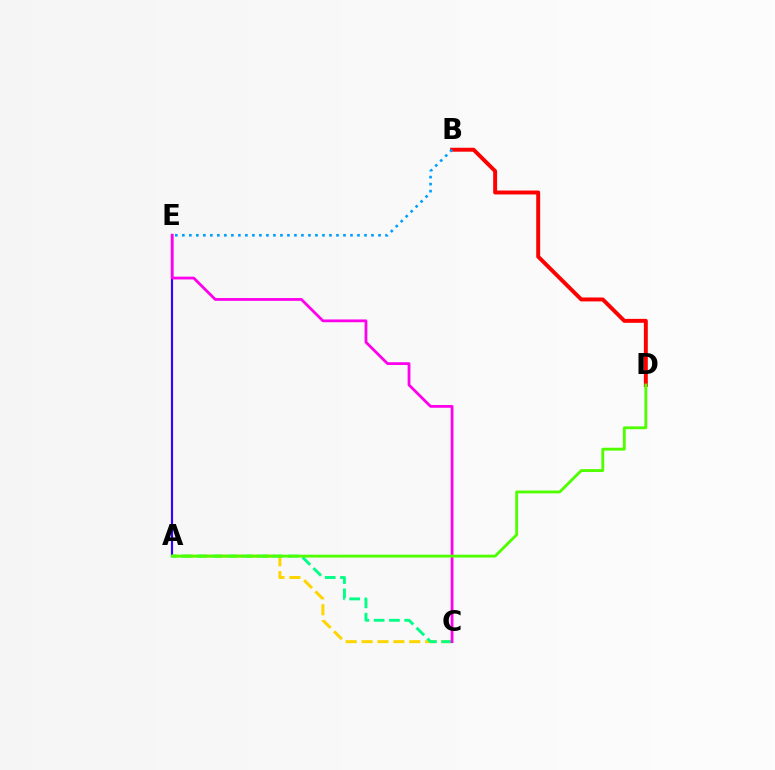{('A', 'E'): [{'color': '#3700ff', 'line_style': 'solid', 'thickness': 1.57}], ('A', 'C'): [{'color': '#ffd500', 'line_style': 'dashed', 'thickness': 2.16}, {'color': '#00ff86', 'line_style': 'dashed', 'thickness': 2.08}], ('B', 'D'): [{'color': '#ff0000', 'line_style': 'solid', 'thickness': 2.83}], ('B', 'E'): [{'color': '#009eff', 'line_style': 'dotted', 'thickness': 1.9}], ('C', 'E'): [{'color': '#ff00ed', 'line_style': 'solid', 'thickness': 2.01}], ('A', 'D'): [{'color': '#4fff00', 'line_style': 'solid', 'thickness': 2.05}]}